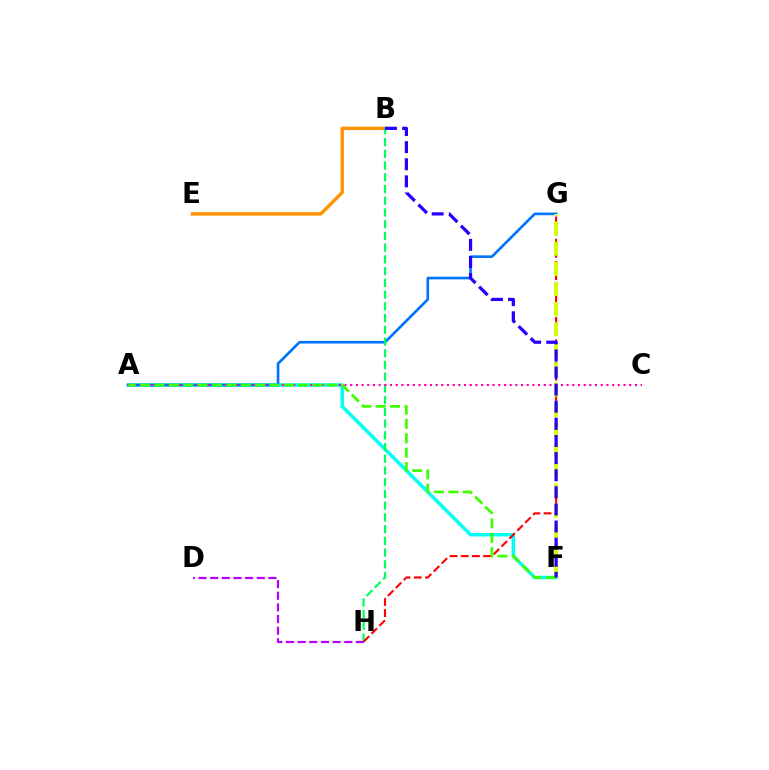{('D', 'H'): [{'color': '#b900ff', 'line_style': 'dashed', 'thickness': 1.58}], ('A', 'F'): [{'color': '#00fff6', 'line_style': 'solid', 'thickness': 2.51}, {'color': '#3dff00', 'line_style': 'dashed', 'thickness': 1.95}], ('A', 'G'): [{'color': '#0074ff', 'line_style': 'solid', 'thickness': 1.89}], ('B', 'E'): [{'color': '#ff9400', 'line_style': 'solid', 'thickness': 2.45}], ('B', 'H'): [{'color': '#00ff5c', 'line_style': 'dashed', 'thickness': 1.59}], ('G', 'H'): [{'color': '#ff0000', 'line_style': 'dashed', 'thickness': 1.52}], ('F', 'G'): [{'color': '#d1ff00', 'line_style': 'dashed', 'thickness': 2.74}], ('A', 'C'): [{'color': '#ff00ac', 'line_style': 'dotted', 'thickness': 1.55}], ('B', 'F'): [{'color': '#2500ff', 'line_style': 'dashed', 'thickness': 2.32}]}